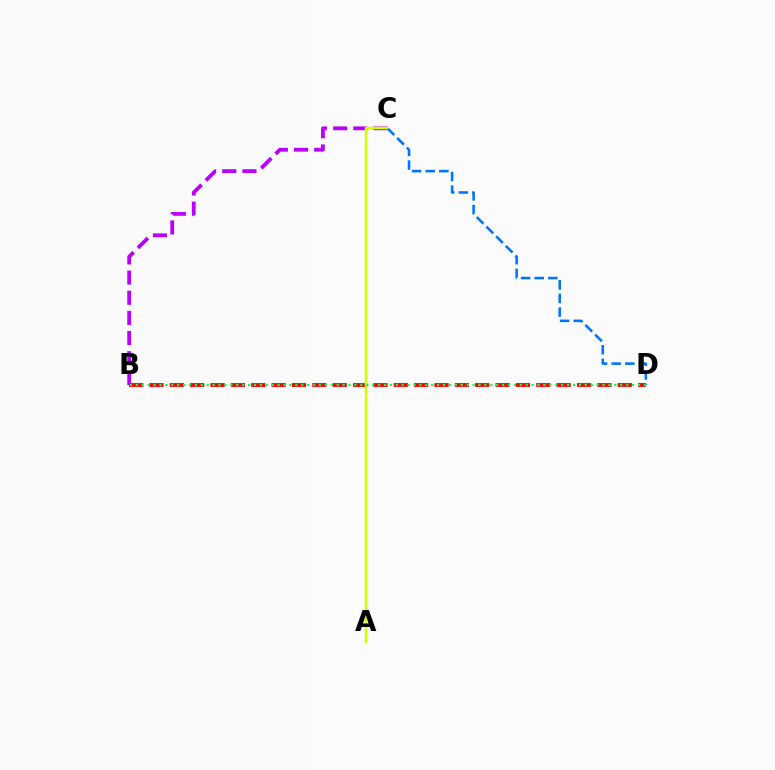{('C', 'D'): [{'color': '#0074ff', 'line_style': 'dashed', 'thickness': 1.85}], ('B', 'D'): [{'color': '#ff0000', 'line_style': 'dashed', 'thickness': 2.77}, {'color': '#00ff5c', 'line_style': 'dotted', 'thickness': 1.61}], ('B', 'C'): [{'color': '#b900ff', 'line_style': 'dashed', 'thickness': 2.74}], ('A', 'C'): [{'color': '#d1ff00', 'line_style': 'solid', 'thickness': 1.79}]}